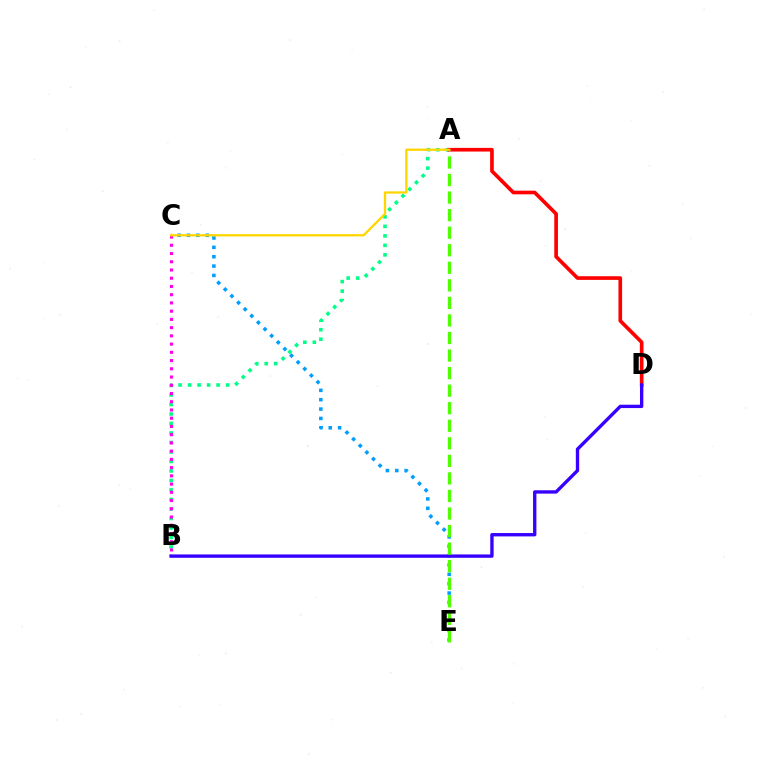{('A', 'B'): [{'color': '#00ff86', 'line_style': 'dotted', 'thickness': 2.58}], ('A', 'D'): [{'color': '#ff0000', 'line_style': 'solid', 'thickness': 2.63}], ('C', 'E'): [{'color': '#009eff', 'line_style': 'dotted', 'thickness': 2.54}], ('B', 'D'): [{'color': '#3700ff', 'line_style': 'solid', 'thickness': 2.41}], ('A', 'E'): [{'color': '#4fff00', 'line_style': 'dashed', 'thickness': 2.38}], ('B', 'C'): [{'color': '#ff00ed', 'line_style': 'dotted', 'thickness': 2.24}], ('A', 'C'): [{'color': '#ffd500', 'line_style': 'solid', 'thickness': 1.66}]}